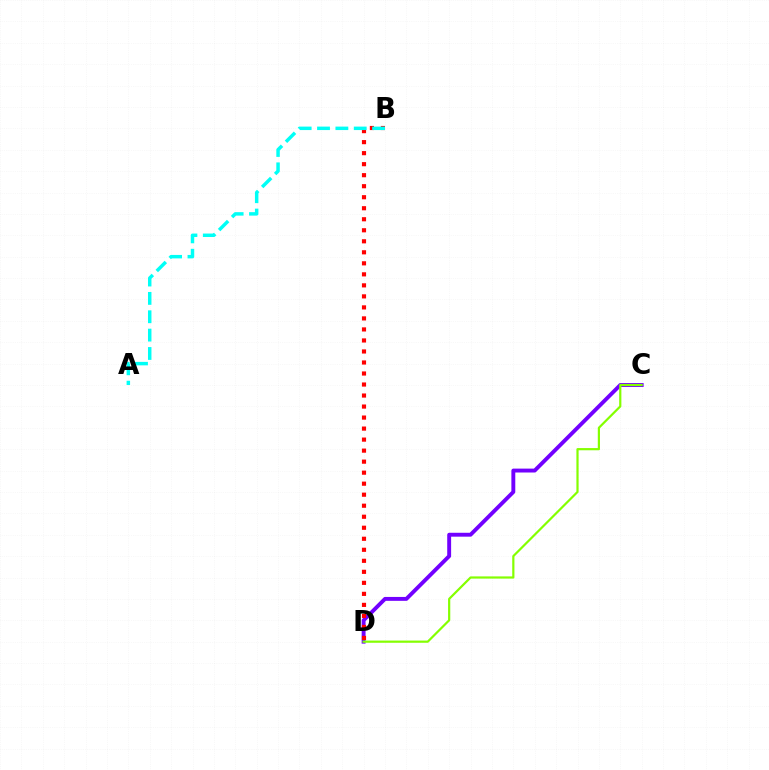{('C', 'D'): [{'color': '#7200ff', 'line_style': 'solid', 'thickness': 2.81}, {'color': '#84ff00', 'line_style': 'solid', 'thickness': 1.59}], ('B', 'D'): [{'color': '#ff0000', 'line_style': 'dotted', 'thickness': 2.99}], ('A', 'B'): [{'color': '#00fff6', 'line_style': 'dashed', 'thickness': 2.49}]}